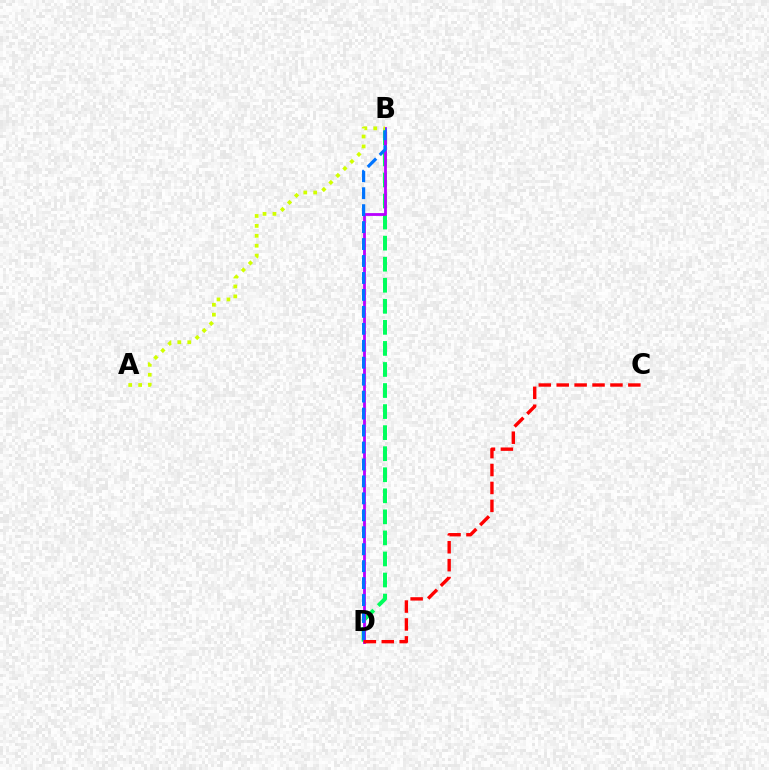{('B', 'D'): [{'color': '#00ff5c', 'line_style': 'dashed', 'thickness': 2.86}, {'color': '#b900ff', 'line_style': 'solid', 'thickness': 2.02}, {'color': '#0074ff', 'line_style': 'dashed', 'thickness': 2.3}], ('C', 'D'): [{'color': '#ff0000', 'line_style': 'dashed', 'thickness': 2.43}], ('A', 'B'): [{'color': '#d1ff00', 'line_style': 'dotted', 'thickness': 2.7}]}